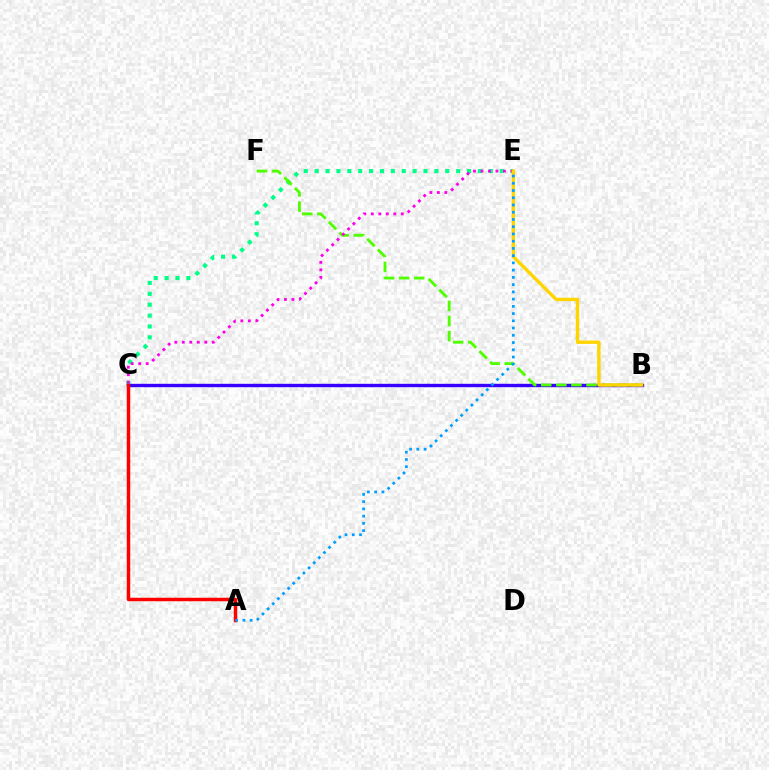{('C', 'E'): [{'color': '#00ff86', 'line_style': 'dotted', 'thickness': 2.96}, {'color': '#ff00ed', 'line_style': 'dotted', 'thickness': 2.04}], ('B', 'C'): [{'color': '#3700ff', 'line_style': 'solid', 'thickness': 2.43}], ('A', 'C'): [{'color': '#ff0000', 'line_style': 'solid', 'thickness': 2.5}], ('B', 'F'): [{'color': '#4fff00', 'line_style': 'dashed', 'thickness': 2.05}], ('B', 'E'): [{'color': '#ffd500', 'line_style': 'solid', 'thickness': 2.44}], ('A', 'E'): [{'color': '#009eff', 'line_style': 'dotted', 'thickness': 1.97}]}